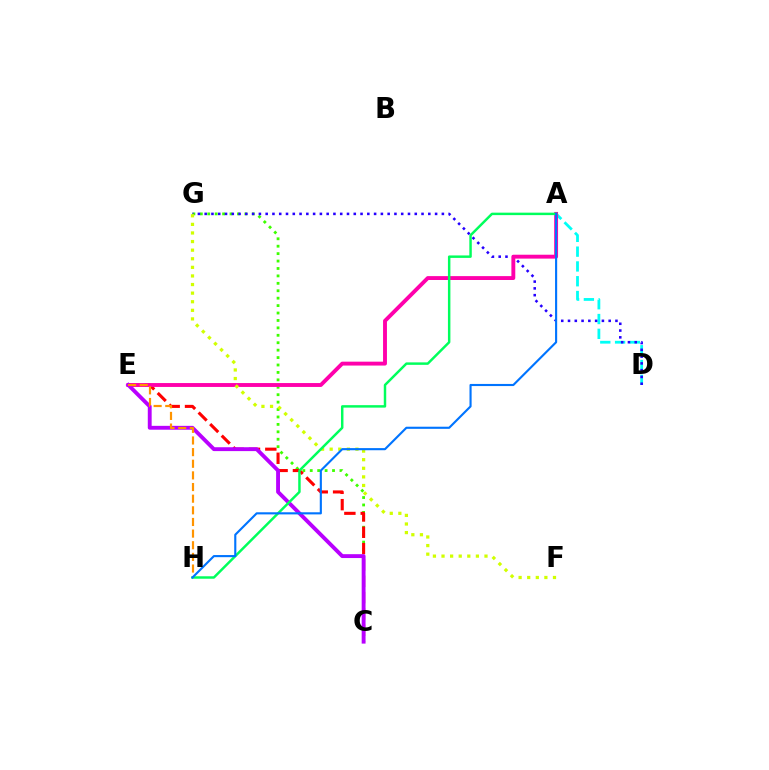{('C', 'G'): [{'color': '#3dff00', 'line_style': 'dotted', 'thickness': 2.02}], ('A', 'D'): [{'color': '#00fff6', 'line_style': 'dashed', 'thickness': 2.01}], ('C', 'E'): [{'color': '#ff0000', 'line_style': 'dashed', 'thickness': 2.22}, {'color': '#b900ff', 'line_style': 'solid', 'thickness': 2.79}], ('D', 'G'): [{'color': '#2500ff', 'line_style': 'dotted', 'thickness': 1.84}], ('A', 'E'): [{'color': '#ff00ac', 'line_style': 'solid', 'thickness': 2.8}], ('F', 'G'): [{'color': '#d1ff00', 'line_style': 'dotted', 'thickness': 2.34}], ('E', 'H'): [{'color': '#ff9400', 'line_style': 'dashed', 'thickness': 1.58}], ('A', 'H'): [{'color': '#00ff5c', 'line_style': 'solid', 'thickness': 1.77}, {'color': '#0074ff', 'line_style': 'solid', 'thickness': 1.53}]}